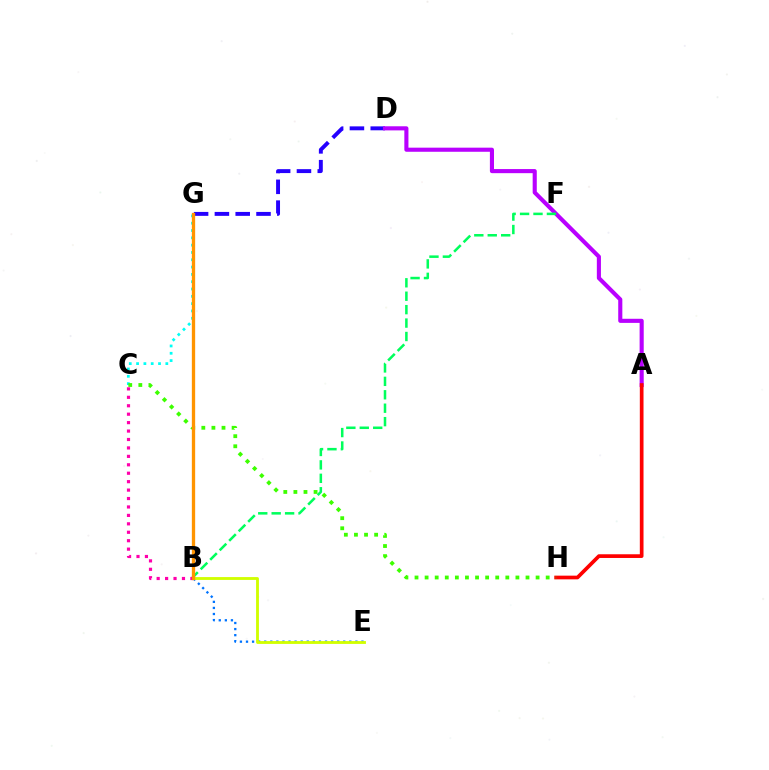{('D', 'G'): [{'color': '#2500ff', 'line_style': 'dashed', 'thickness': 2.83}], ('B', 'E'): [{'color': '#0074ff', 'line_style': 'dotted', 'thickness': 1.65}, {'color': '#d1ff00', 'line_style': 'solid', 'thickness': 2.05}], ('A', 'D'): [{'color': '#b900ff', 'line_style': 'solid', 'thickness': 2.96}], ('C', 'G'): [{'color': '#00fff6', 'line_style': 'dotted', 'thickness': 1.99}], ('B', 'F'): [{'color': '#00ff5c', 'line_style': 'dashed', 'thickness': 1.82}], ('A', 'H'): [{'color': '#ff0000', 'line_style': 'solid', 'thickness': 2.66}], ('C', 'H'): [{'color': '#3dff00', 'line_style': 'dotted', 'thickness': 2.74}], ('B', 'C'): [{'color': '#ff00ac', 'line_style': 'dotted', 'thickness': 2.29}], ('B', 'G'): [{'color': '#ff9400', 'line_style': 'solid', 'thickness': 2.39}]}